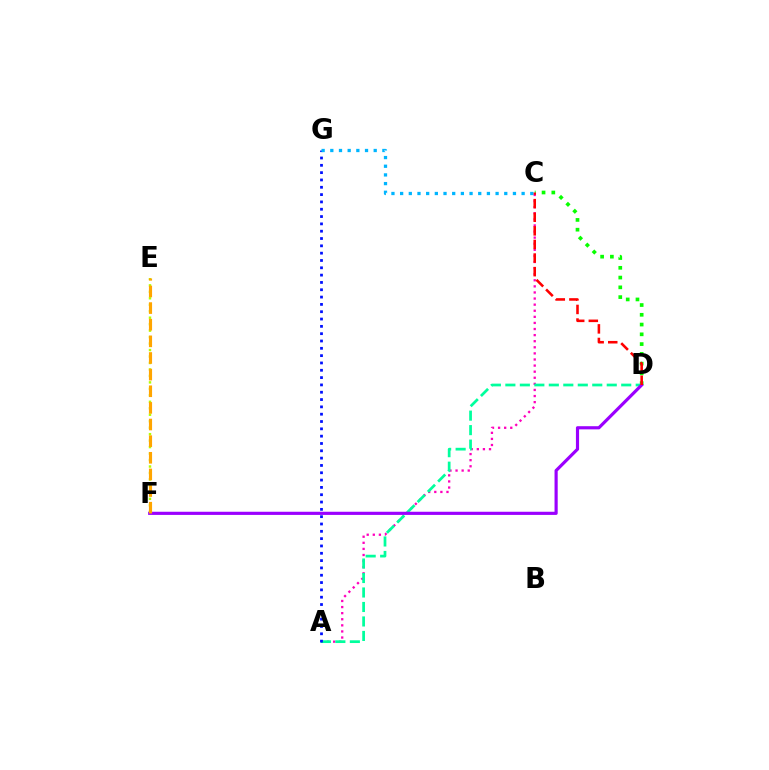{('E', 'F'): [{'color': '#b3ff00', 'line_style': 'dotted', 'thickness': 1.76}, {'color': '#ffa500', 'line_style': 'dashed', 'thickness': 2.26}], ('C', 'D'): [{'color': '#08ff00', 'line_style': 'dotted', 'thickness': 2.65}, {'color': '#ff0000', 'line_style': 'dashed', 'thickness': 1.85}], ('A', 'C'): [{'color': '#ff00bd', 'line_style': 'dotted', 'thickness': 1.66}], ('A', 'D'): [{'color': '#00ff9d', 'line_style': 'dashed', 'thickness': 1.97}], ('A', 'G'): [{'color': '#0010ff', 'line_style': 'dotted', 'thickness': 1.99}], ('D', 'F'): [{'color': '#9b00ff', 'line_style': 'solid', 'thickness': 2.28}], ('C', 'G'): [{'color': '#00b5ff', 'line_style': 'dotted', 'thickness': 2.36}]}